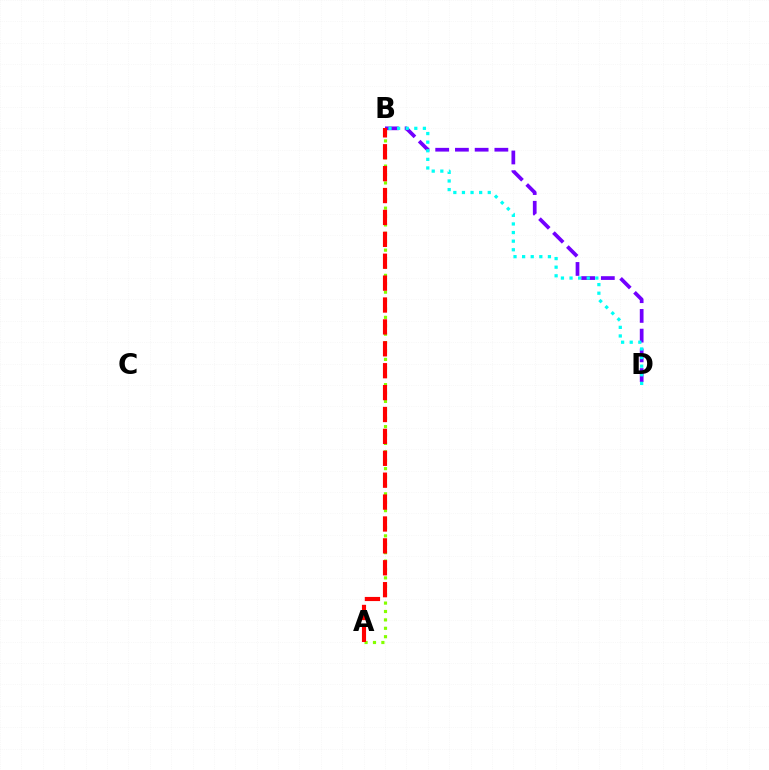{('B', 'D'): [{'color': '#7200ff', 'line_style': 'dashed', 'thickness': 2.68}, {'color': '#00fff6', 'line_style': 'dotted', 'thickness': 2.34}], ('A', 'B'): [{'color': '#84ff00', 'line_style': 'dotted', 'thickness': 2.28}, {'color': '#ff0000', 'line_style': 'dashed', 'thickness': 2.97}]}